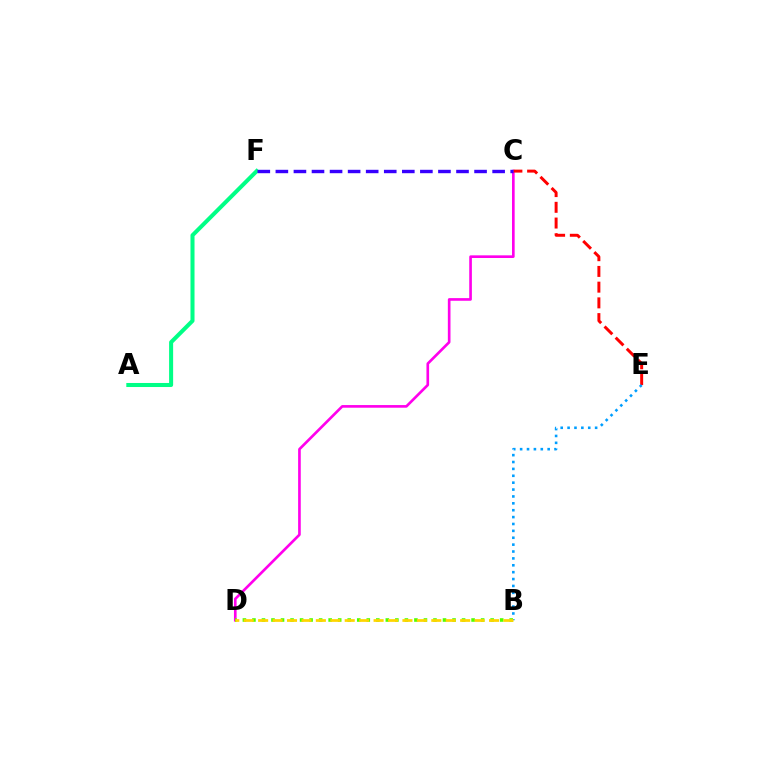{('C', 'D'): [{'color': '#ff00ed', 'line_style': 'solid', 'thickness': 1.91}], ('A', 'F'): [{'color': '#00ff86', 'line_style': 'solid', 'thickness': 2.91}], ('C', 'E'): [{'color': '#ff0000', 'line_style': 'dashed', 'thickness': 2.14}], ('B', 'E'): [{'color': '#009eff', 'line_style': 'dotted', 'thickness': 1.87}], ('B', 'D'): [{'color': '#4fff00', 'line_style': 'dotted', 'thickness': 2.59}, {'color': '#ffd500', 'line_style': 'dashed', 'thickness': 1.96}], ('C', 'F'): [{'color': '#3700ff', 'line_style': 'dashed', 'thickness': 2.45}]}